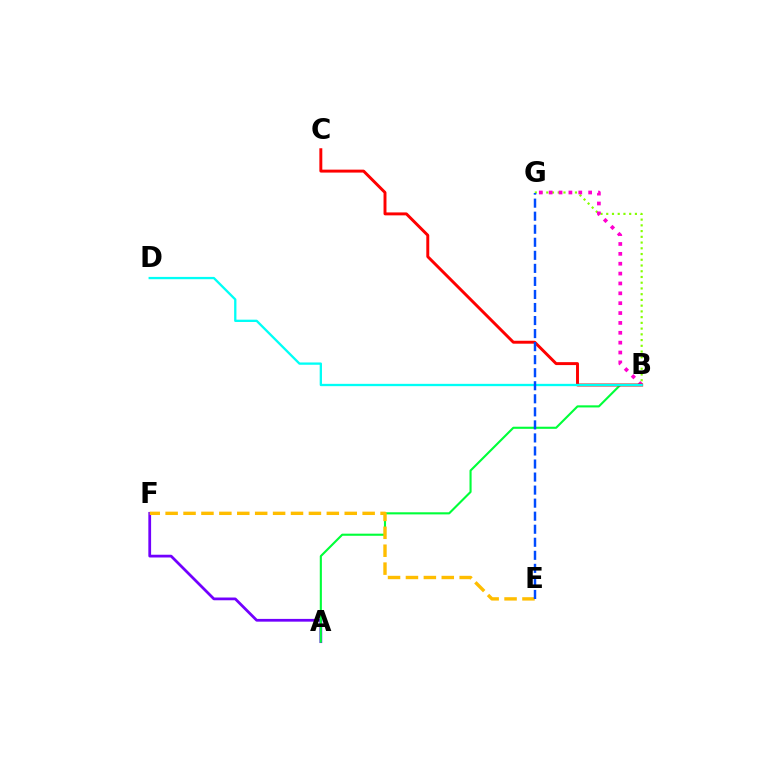{('A', 'F'): [{'color': '#7200ff', 'line_style': 'solid', 'thickness': 1.98}], ('B', 'G'): [{'color': '#84ff00', 'line_style': 'dotted', 'thickness': 1.56}, {'color': '#ff00cf', 'line_style': 'dotted', 'thickness': 2.68}], ('A', 'B'): [{'color': '#00ff39', 'line_style': 'solid', 'thickness': 1.52}], ('B', 'C'): [{'color': '#ff0000', 'line_style': 'solid', 'thickness': 2.12}], ('B', 'D'): [{'color': '#00fff6', 'line_style': 'solid', 'thickness': 1.66}], ('E', 'F'): [{'color': '#ffbd00', 'line_style': 'dashed', 'thickness': 2.43}], ('E', 'G'): [{'color': '#004bff', 'line_style': 'dashed', 'thickness': 1.77}]}